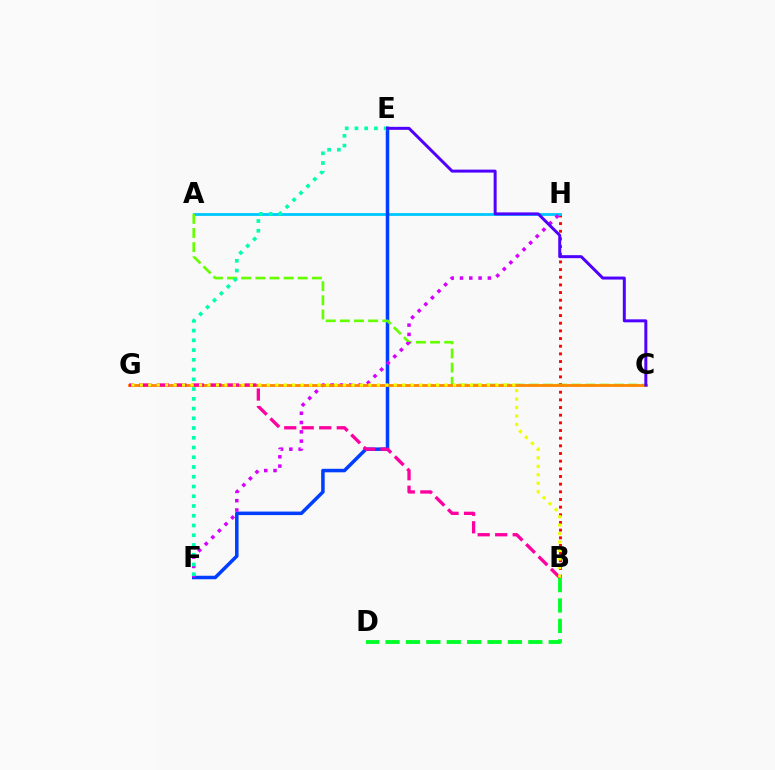{('B', 'H'): [{'color': '#ff0000', 'line_style': 'dotted', 'thickness': 2.08}], ('A', 'H'): [{'color': '#00c7ff', 'line_style': 'solid', 'thickness': 2.03}], ('E', 'F'): [{'color': '#003fff', 'line_style': 'solid', 'thickness': 2.53}, {'color': '#00ffaf', 'line_style': 'dotted', 'thickness': 2.65}], ('A', 'C'): [{'color': '#66ff00', 'line_style': 'dashed', 'thickness': 1.92}], ('F', 'H'): [{'color': '#d600ff', 'line_style': 'dotted', 'thickness': 2.53}], ('C', 'G'): [{'color': '#ff8800', 'line_style': 'solid', 'thickness': 2.04}], ('B', 'G'): [{'color': '#ff00a0', 'line_style': 'dashed', 'thickness': 2.38}, {'color': '#eeff00', 'line_style': 'dotted', 'thickness': 2.3}], ('B', 'D'): [{'color': '#00ff27', 'line_style': 'dashed', 'thickness': 2.77}], ('C', 'E'): [{'color': '#4f00ff', 'line_style': 'solid', 'thickness': 2.15}]}